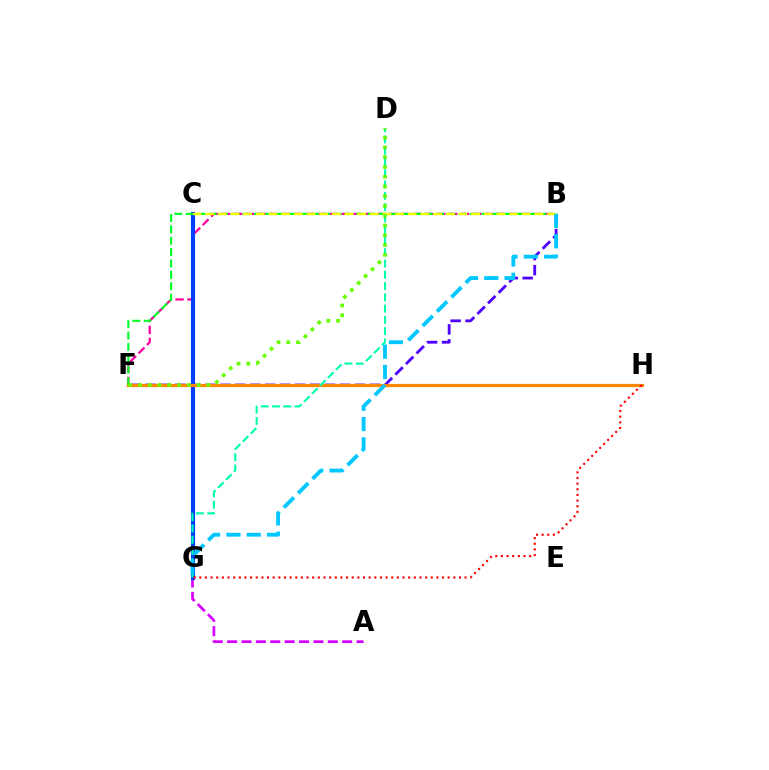{('B', 'F'): [{'color': '#4f00ff', 'line_style': 'dashed', 'thickness': 2.03}, {'color': '#ff00a0', 'line_style': 'dashed', 'thickness': 1.62}, {'color': '#00ff27', 'line_style': 'dashed', 'thickness': 1.54}], ('A', 'G'): [{'color': '#d600ff', 'line_style': 'dashed', 'thickness': 1.95}], ('C', 'G'): [{'color': '#003fff', 'line_style': 'solid', 'thickness': 2.97}], ('F', 'H'): [{'color': '#ff8800', 'line_style': 'solid', 'thickness': 2.29}], ('B', 'C'): [{'color': '#eeff00', 'line_style': 'dashed', 'thickness': 1.72}], ('D', 'G'): [{'color': '#00ffaf', 'line_style': 'dashed', 'thickness': 1.53}], ('G', 'H'): [{'color': '#ff0000', 'line_style': 'dotted', 'thickness': 1.53}], ('B', 'G'): [{'color': '#00c7ff', 'line_style': 'dashed', 'thickness': 2.76}], ('D', 'F'): [{'color': '#66ff00', 'line_style': 'dotted', 'thickness': 2.65}]}